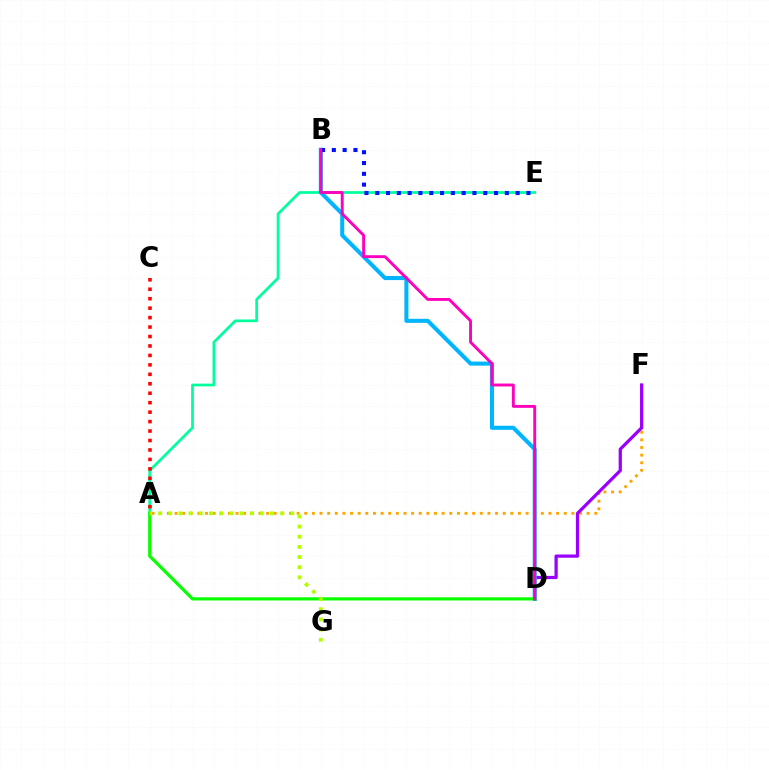{('A', 'E'): [{'color': '#00ff9d', 'line_style': 'solid', 'thickness': 1.97}], ('A', 'F'): [{'color': '#ffa500', 'line_style': 'dotted', 'thickness': 2.07}], ('D', 'F'): [{'color': '#9b00ff', 'line_style': 'solid', 'thickness': 2.33}], ('B', 'D'): [{'color': '#00b5ff', 'line_style': 'solid', 'thickness': 2.92}, {'color': '#ff00bd', 'line_style': 'solid', 'thickness': 2.08}], ('A', 'C'): [{'color': '#ff0000', 'line_style': 'dotted', 'thickness': 2.57}], ('B', 'E'): [{'color': '#0010ff', 'line_style': 'dotted', 'thickness': 2.93}], ('A', 'D'): [{'color': '#08ff00', 'line_style': 'solid', 'thickness': 2.29}], ('A', 'G'): [{'color': '#b3ff00', 'line_style': 'dotted', 'thickness': 2.76}]}